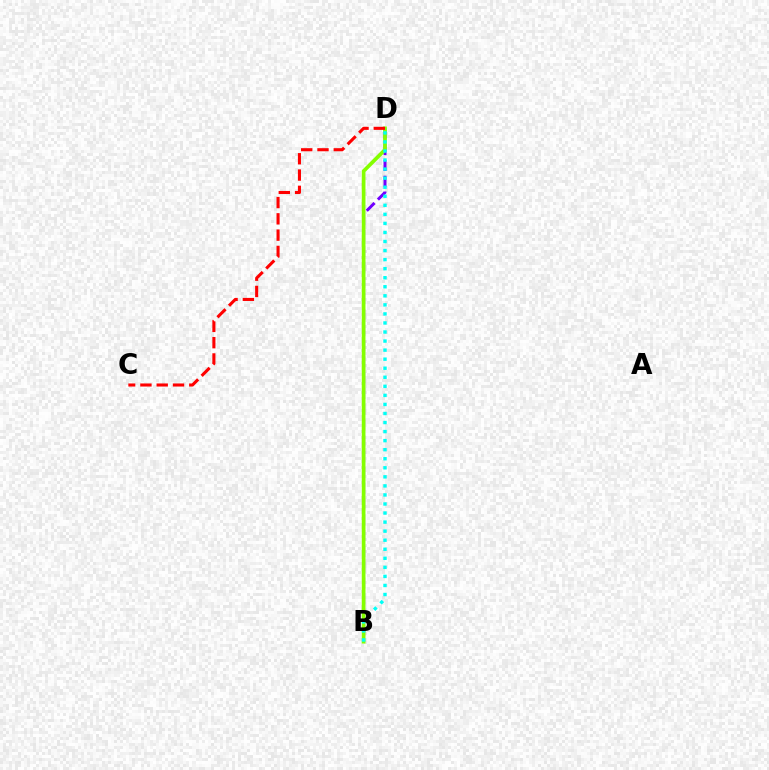{('B', 'D'): [{'color': '#7200ff', 'line_style': 'dashed', 'thickness': 2.15}, {'color': '#84ff00', 'line_style': 'solid', 'thickness': 2.67}, {'color': '#00fff6', 'line_style': 'dotted', 'thickness': 2.46}], ('C', 'D'): [{'color': '#ff0000', 'line_style': 'dashed', 'thickness': 2.21}]}